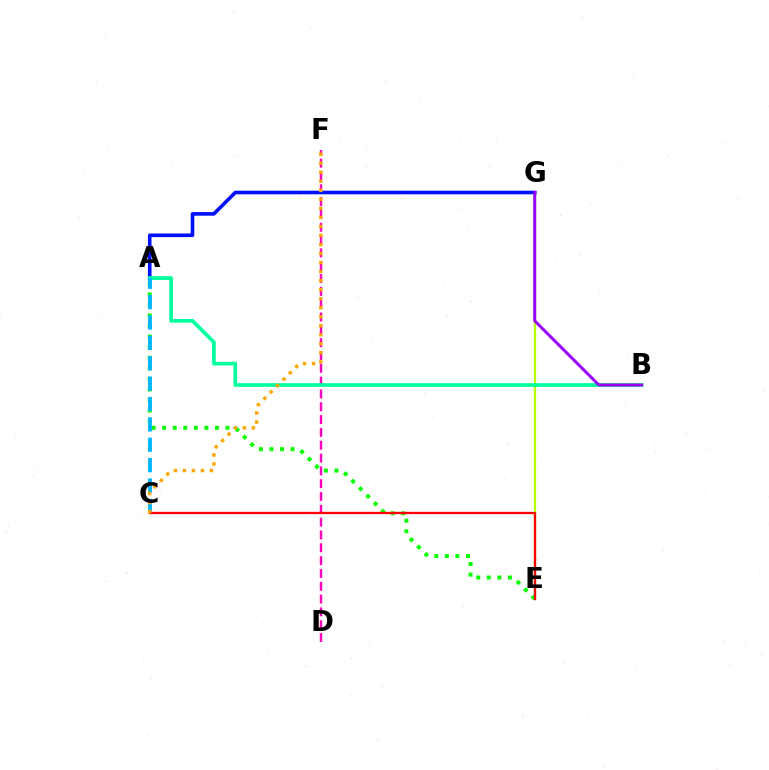{('E', 'G'): [{'color': '#b3ff00', 'line_style': 'solid', 'thickness': 1.63}], ('D', 'F'): [{'color': '#ff00bd', 'line_style': 'dashed', 'thickness': 1.74}], ('A', 'G'): [{'color': '#0010ff', 'line_style': 'solid', 'thickness': 2.61}], ('A', 'B'): [{'color': '#00ff9d', 'line_style': 'solid', 'thickness': 2.64}], ('A', 'E'): [{'color': '#08ff00', 'line_style': 'dotted', 'thickness': 2.87}], ('A', 'C'): [{'color': '#00b5ff', 'line_style': 'dashed', 'thickness': 2.77}], ('B', 'G'): [{'color': '#9b00ff', 'line_style': 'solid', 'thickness': 2.13}], ('C', 'E'): [{'color': '#ff0000', 'line_style': 'solid', 'thickness': 1.68}], ('C', 'F'): [{'color': '#ffa500', 'line_style': 'dotted', 'thickness': 2.45}]}